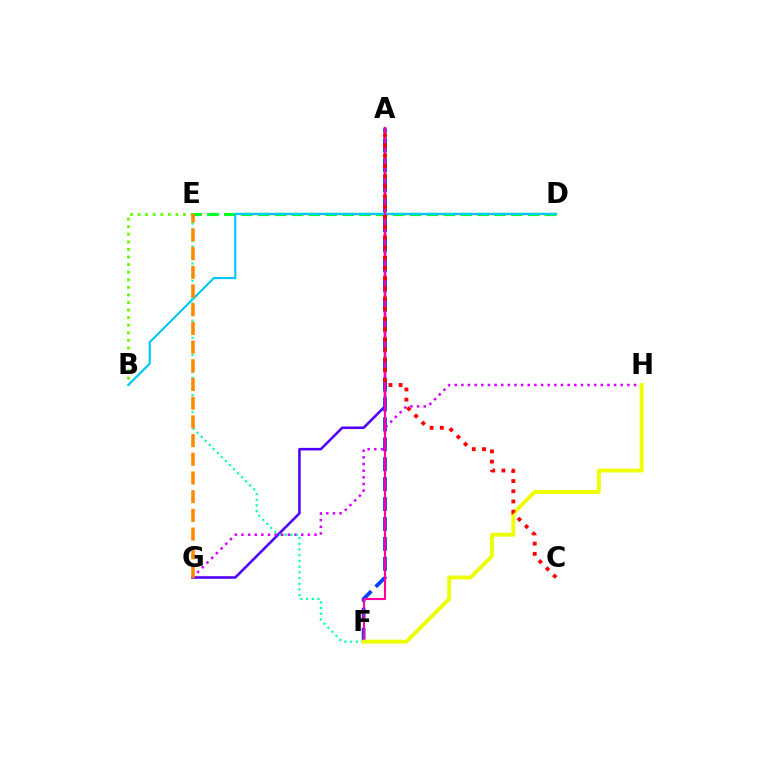{('A', 'G'): [{'color': '#4f00ff', 'line_style': 'solid', 'thickness': 1.85}], ('D', 'E'): [{'color': '#00ff27', 'line_style': 'dashed', 'thickness': 2.29}], ('A', 'F'): [{'color': '#003fff', 'line_style': 'dashed', 'thickness': 2.71}, {'color': '#ff00a0', 'line_style': 'solid', 'thickness': 1.52}], ('B', 'E'): [{'color': '#66ff00', 'line_style': 'dotted', 'thickness': 2.06}], ('B', 'D'): [{'color': '#00c7ff', 'line_style': 'solid', 'thickness': 1.55}], ('G', 'H'): [{'color': '#d600ff', 'line_style': 'dotted', 'thickness': 1.8}], ('E', 'F'): [{'color': '#00ffaf', 'line_style': 'dotted', 'thickness': 1.55}], ('F', 'H'): [{'color': '#eeff00', 'line_style': 'solid', 'thickness': 2.79}], ('A', 'C'): [{'color': '#ff0000', 'line_style': 'dotted', 'thickness': 2.77}], ('E', 'G'): [{'color': '#ff8800', 'line_style': 'dashed', 'thickness': 2.54}]}